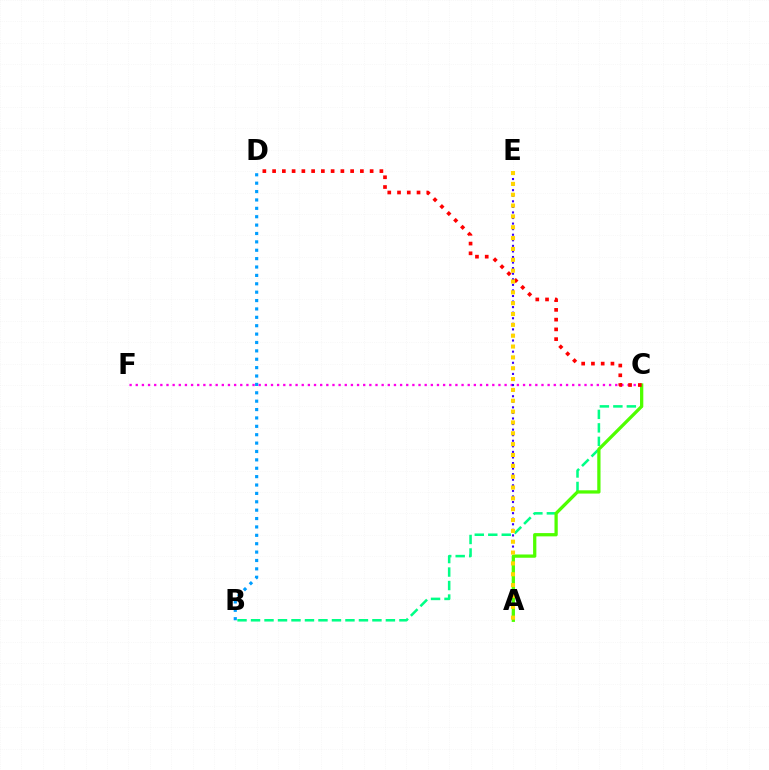{('C', 'F'): [{'color': '#ff00ed', 'line_style': 'dotted', 'thickness': 1.67}], ('A', 'E'): [{'color': '#3700ff', 'line_style': 'dotted', 'thickness': 1.51}, {'color': '#ffd500', 'line_style': 'dotted', 'thickness': 2.95}], ('B', 'C'): [{'color': '#00ff86', 'line_style': 'dashed', 'thickness': 1.83}], ('B', 'D'): [{'color': '#009eff', 'line_style': 'dotted', 'thickness': 2.28}], ('A', 'C'): [{'color': '#4fff00', 'line_style': 'solid', 'thickness': 2.35}], ('C', 'D'): [{'color': '#ff0000', 'line_style': 'dotted', 'thickness': 2.65}]}